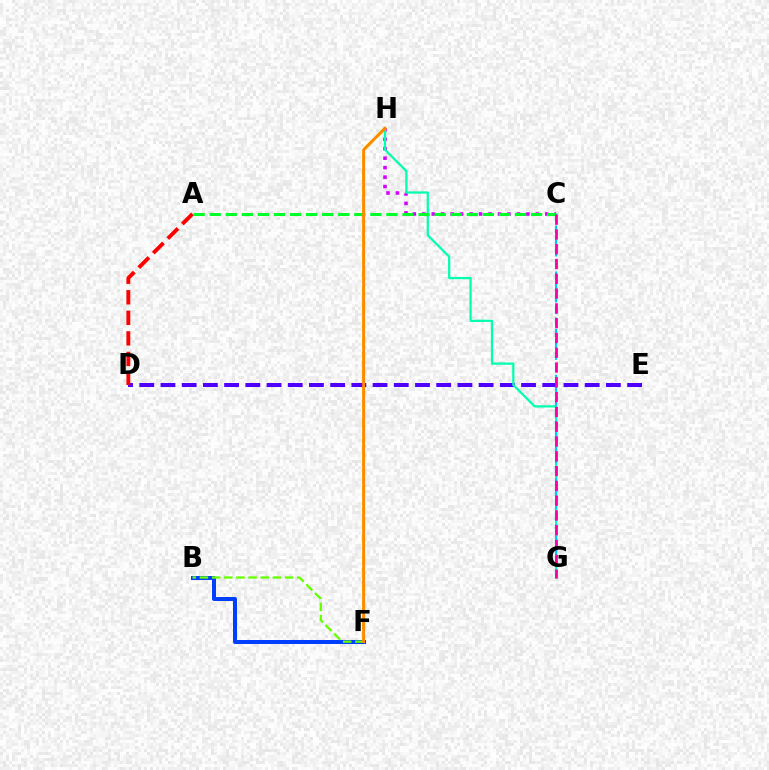{('F', 'H'): [{'color': '#eeff00', 'line_style': 'dashed', 'thickness': 2.26}, {'color': '#ff8800', 'line_style': 'solid', 'thickness': 2.08}], ('C', 'H'): [{'color': '#d600ff', 'line_style': 'dotted', 'thickness': 2.57}], ('B', 'F'): [{'color': '#003fff', 'line_style': 'solid', 'thickness': 2.88}, {'color': '#66ff00', 'line_style': 'dashed', 'thickness': 1.65}], ('D', 'E'): [{'color': '#4f00ff', 'line_style': 'dashed', 'thickness': 2.88}], ('G', 'H'): [{'color': '#00ffaf', 'line_style': 'solid', 'thickness': 1.61}], ('A', 'C'): [{'color': '#00ff27', 'line_style': 'dashed', 'thickness': 2.18}], ('C', 'G'): [{'color': '#00c7ff', 'line_style': 'dashed', 'thickness': 1.56}, {'color': '#ff00a0', 'line_style': 'dashed', 'thickness': 2.01}], ('A', 'D'): [{'color': '#ff0000', 'line_style': 'dashed', 'thickness': 2.79}]}